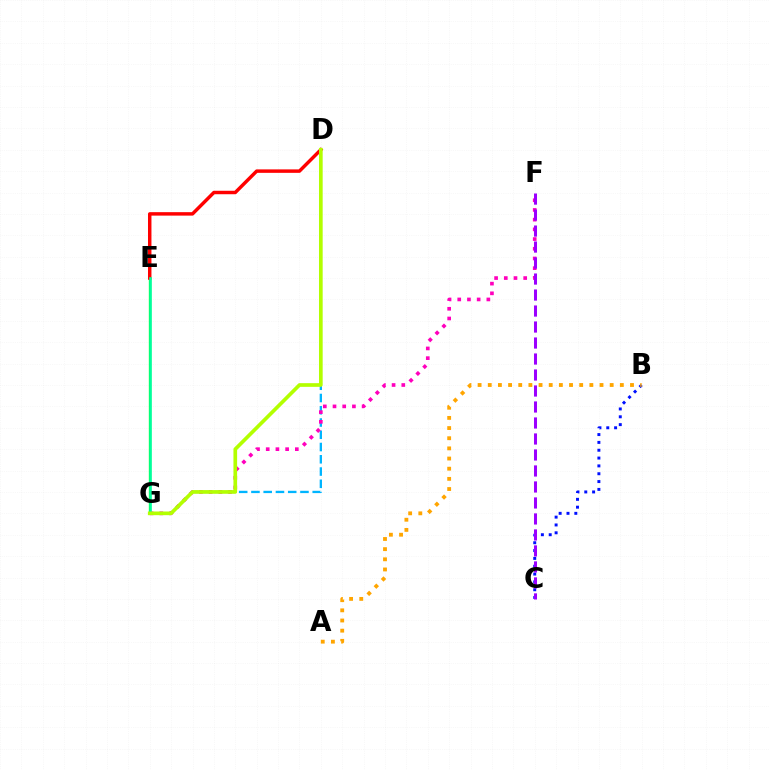{('E', 'G'): [{'color': '#08ff00', 'line_style': 'solid', 'thickness': 1.66}, {'color': '#00ff9d', 'line_style': 'solid', 'thickness': 1.87}], ('B', 'C'): [{'color': '#0010ff', 'line_style': 'dotted', 'thickness': 2.13}], ('D', 'G'): [{'color': '#00b5ff', 'line_style': 'dashed', 'thickness': 1.66}, {'color': '#b3ff00', 'line_style': 'solid', 'thickness': 2.65}], ('D', 'E'): [{'color': '#ff0000', 'line_style': 'solid', 'thickness': 2.49}], ('F', 'G'): [{'color': '#ff00bd', 'line_style': 'dotted', 'thickness': 2.64}], ('C', 'F'): [{'color': '#9b00ff', 'line_style': 'dashed', 'thickness': 2.17}], ('A', 'B'): [{'color': '#ffa500', 'line_style': 'dotted', 'thickness': 2.76}]}